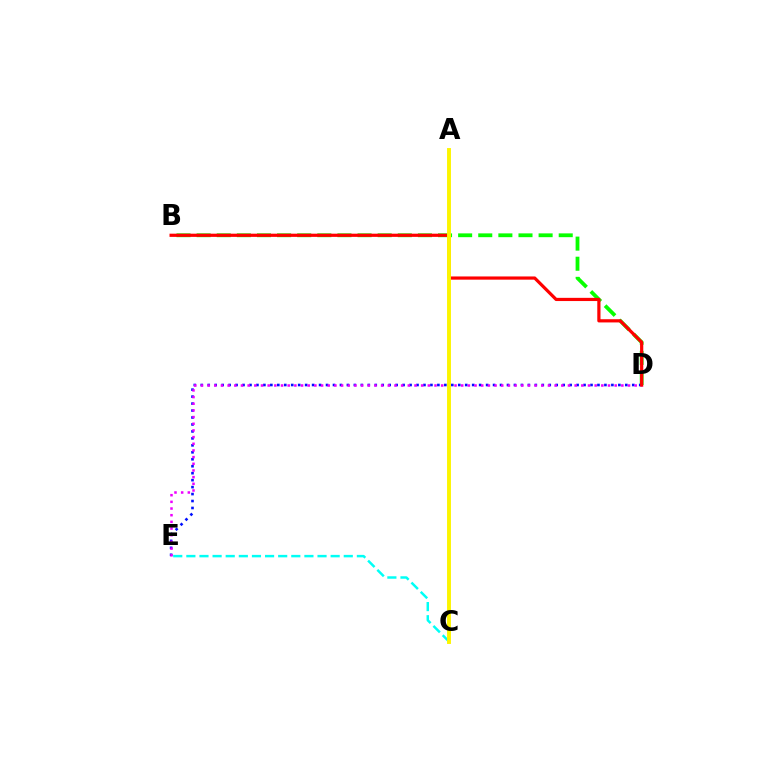{('B', 'D'): [{'color': '#08ff00', 'line_style': 'dashed', 'thickness': 2.73}, {'color': '#ff0000', 'line_style': 'solid', 'thickness': 2.31}], ('D', 'E'): [{'color': '#0010ff', 'line_style': 'dotted', 'thickness': 1.89}, {'color': '#ee00ff', 'line_style': 'dotted', 'thickness': 1.81}], ('C', 'E'): [{'color': '#00fff6', 'line_style': 'dashed', 'thickness': 1.78}], ('A', 'C'): [{'color': '#fcf500', 'line_style': 'solid', 'thickness': 2.81}]}